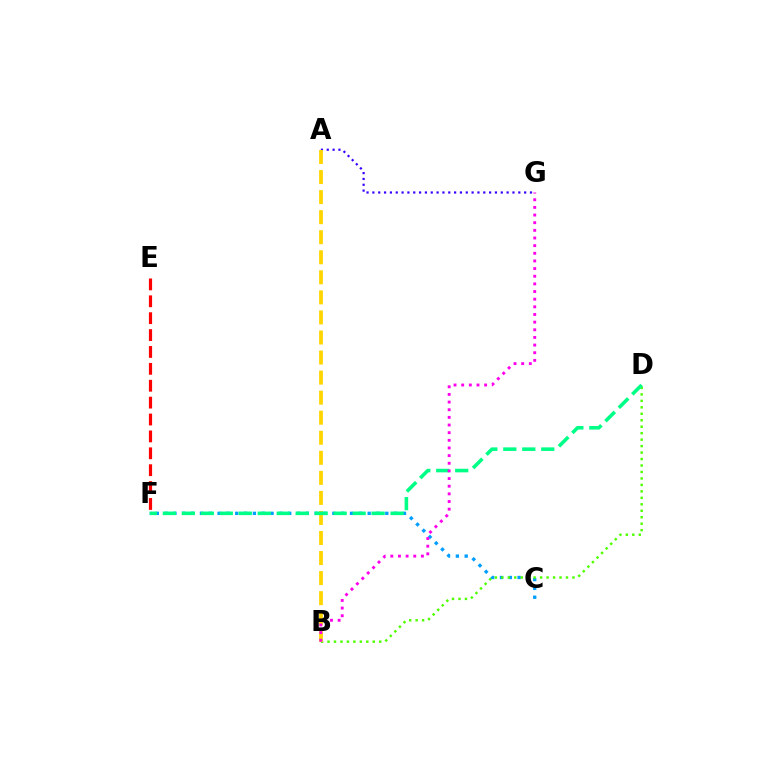{('C', 'F'): [{'color': '#009eff', 'line_style': 'dotted', 'thickness': 2.4}], ('A', 'G'): [{'color': '#3700ff', 'line_style': 'dotted', 'thickness': 1.59}], ('B', 'D'): [{'color': '#4fff00', 'line_style': 'dotted', 'thickness': 1.76}], ('A', 'B'): [{'color': '#ffd500', 'line_style': 'dashed', 'thickness': 2.72}], ('D', 'F'): [{'color': '#00ff86', 'line_style': 'dashed', 'thickness': 2.58}], ('B', 'G'): [{'color': '#ff00ed', 'line_style': 'dotted', 'thickness': 2.08}], ('E', 'F'): [{'color': '#ff0000', 'line_style': 'dashed', 'thickness': 2.29}]}